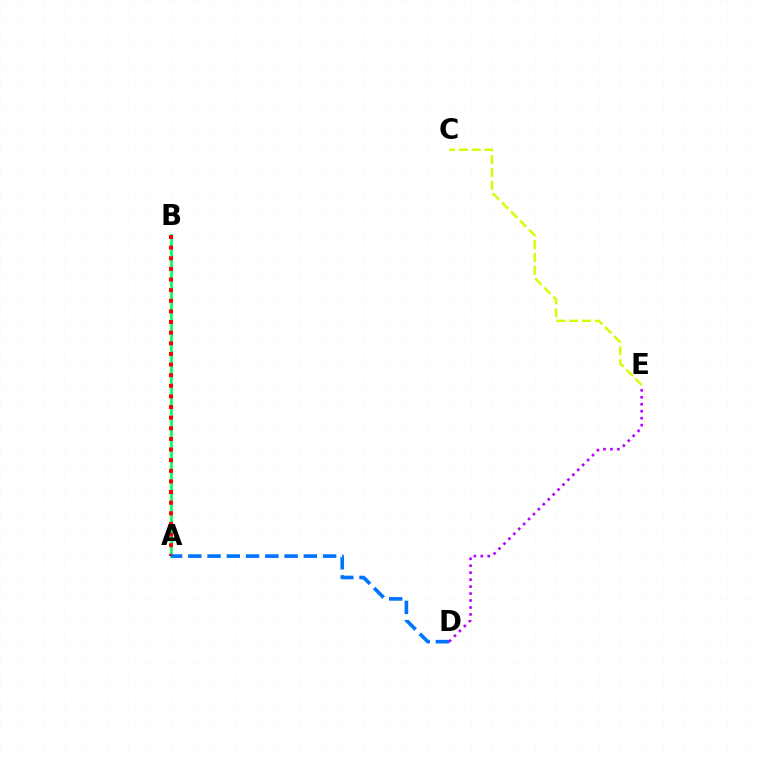{('A', 'B'): [{'color': '#00ff5c', 'line_style': 'solid', 'thickness': 1.96}, {'color': '#ff0000', 'line_style': 'dotted', 'thickness': 2.89}], ('C', 'E'): [{'color': '#d1ff00', 'line_style': 'dashed', 'thickness': 1.74}], ('A', 'D'): [{'color': '#0074ff', 'line_style': 'dashed', 'thickness': 2.62}], ('D', 'E'): [{'color': '#b900ff', 'line_style': 'dotted', 'thickness': 1.89}]}